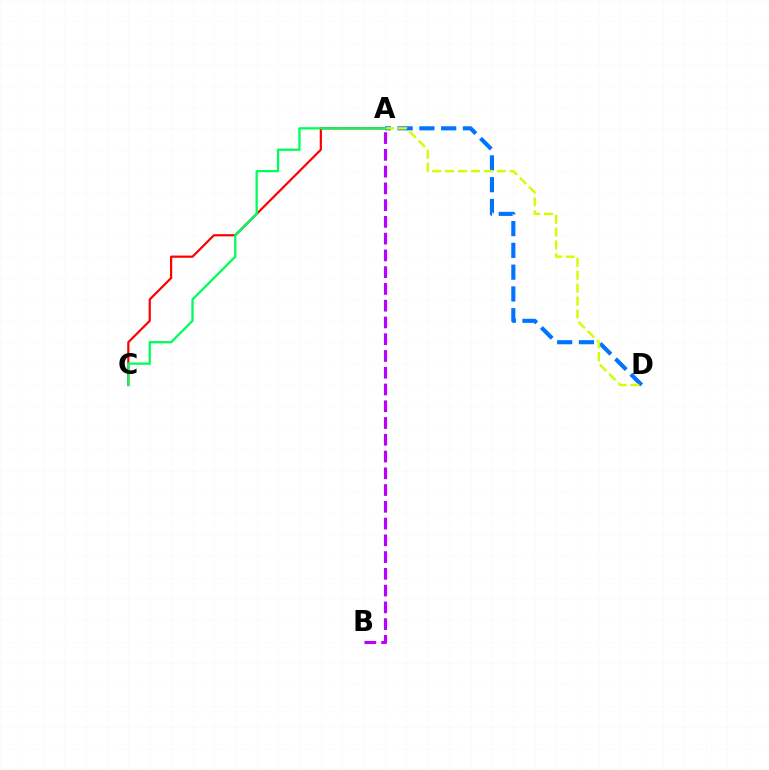{('A', 'D'): [{'color': '#0074ff', 'line_style': 'dashed', 'thickness': 2.96}, {'color': '#d1ff00', 'line_style': 'dashed', 'thickness': 1.75}], ('A', 'C'): [{'color': '#ff0000', 'line_style': 'solid', 'thickness': 1.59}, {'color': '#00ff5c', 'line_style': 'solid', 'thickness': 1.66}], ('A', 'B'): [{'color': '#b900ff', 'line_style': 'dashed', 'thickness': 2.28}]}